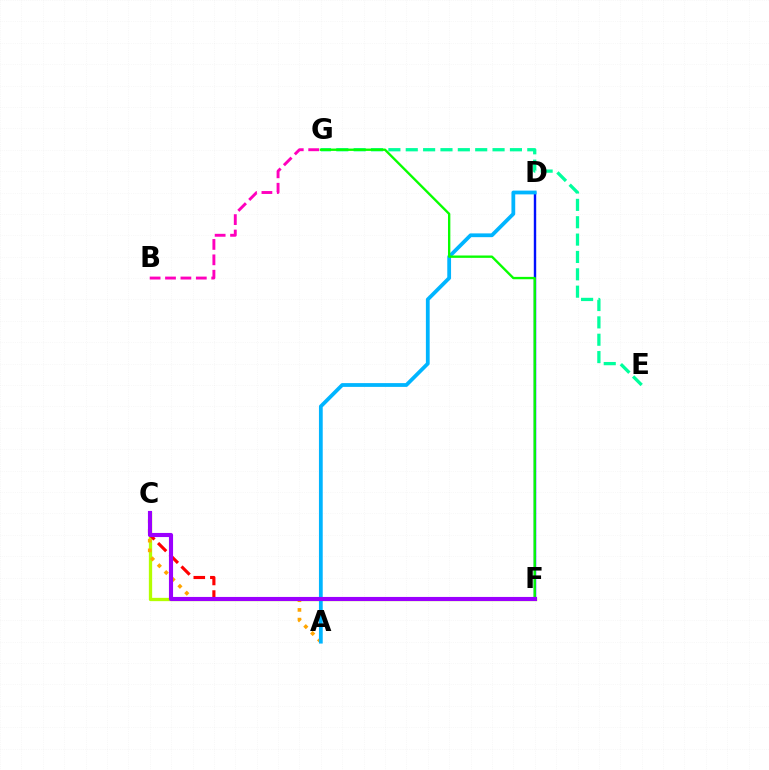{('D', 'F'): [{'color': '#0010ff', 'line_style': 'solid', 'thickness': 1.74}], ('C', 'F'): [{'color': '#b3ff00', 'line_style': 'solid', 'thickness': 2.37}, {'color': '#ff0000', 'line_style': 'dashed', 'thickness': 2.25}, {'color': '#9b00ff', 'line_style': 'solid', 'thickness': 2.97}], ('E', 'G'): [{'color': '#00ff9d', 'line_style': 'dashed', 'thickness': 2.36}], ('A', 'C'): [{'color': '#ffa500', 'line_style': 'dotted', 'thickness': 2.63}], ('A', 'D'): [{'color': '#00b5ff', 'line_style': 'solid', 'thickness': 2.72}], ('F', 'G'): [{'color': '#08ff00', 'line_style': 'solid', 'thickness': 1.69}], ('B', 'G'): [{'color': '#ff00bd', 'line_style': 'dashed', 'thickness': 2.09}]}